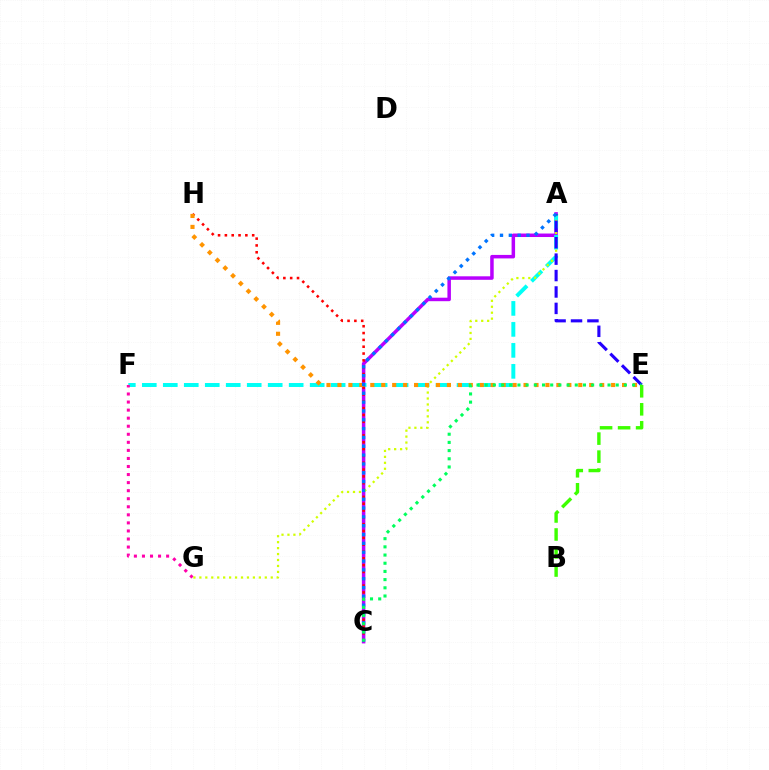{('A', 'C'): [{'color': '#b900ff', 'line_style': 'solid', 'thickness': 2.52}, {'color': '#0074ff', 'line_style': 'dotted', 'thickness': 2.4}], ('A', 'F'): [{'color': '#00fff6', 'line_style': 'dashed', 'thickness': 2.85}], ('F', 'G'): [{'color': '#ff00ac', 'line_style': 'dotted', 'thickness': 2.19}], ('A', 'G'): [{'color': '#d1ff00', 'line_style': 'dotted', 'thickness': 1.62}], ('A', 'E'): [{'color': '#2500ff', 'line_style': 'dashed', 'thickness': 2.23}], ('C', 'H'): [{'color': '#ff0000', 'line_style': 'dotted', 'thickness': 1.85}], ('E', 'H'): [{'color': '#ff9400', 'line_style': 'dotted', 'thickness': 2.97}], ('C', 'E'): [{'color': '#00ff5c', 'line_style': 'dotted', 'thickness': 2.23}], ('B', 'E'): [{'color': '#3dff00', 'line_style': 'dashed', 'thickness': 2.45}]}